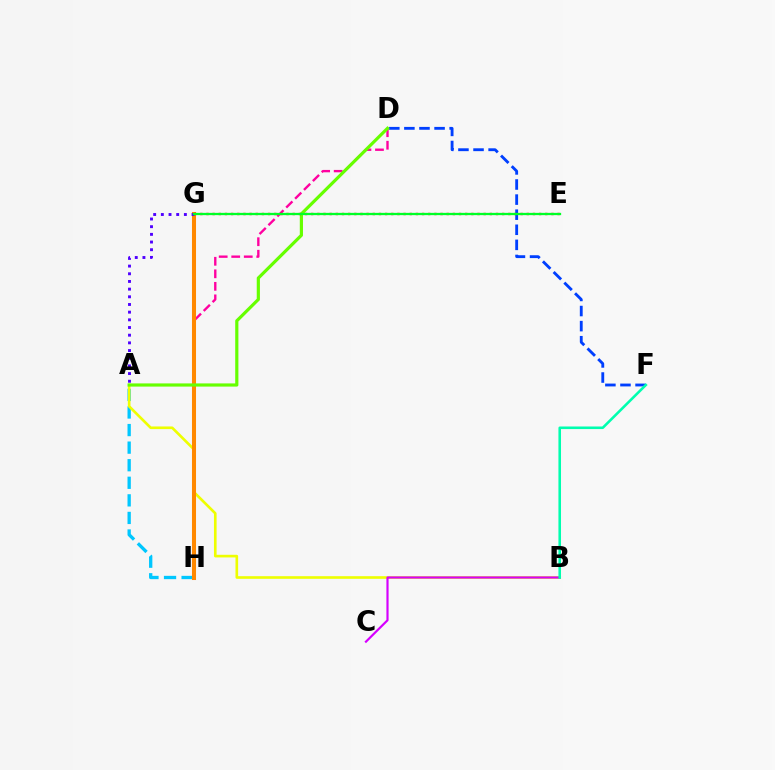{('A', 'H'): [{'color': '#00c7ff', 'line_style': 'dashed', 'thickness': 2.39}], ('A', 'B'): [{'color': '#eeff00', 'line_style': 'solid', 'thickness': 1.9}], ('B', 'C'): [{'color': '#d600ff', 'line_style': 'solid', 'thickness': 1.57}], ('D', 'H'): [{'color': '#ff00a0', 'line_style': 'dashed', 'thickness': 1.7}], ('D', 'F'): [{'color': '#003fff', 'line_style': 'dashed', 'thickness': 2.05}], ('G', 'H'): [{'color': '#ff8800', 'line_style': 'solid', 'thickness': 2.91}], ('A', 'D'): [{'color': '#66ff00', 'line_style': 'solid', 'thickness': 2.29}], ('B', 'F'): [{'color': '#00ffaf', 'line_style': 'solid', 'thickness': 1.85}], ('A', 'G'): [{'color': '#4f00ff', 'line_style': 'dotted', 'thickness': 2.09}], ('E', 'G'): [{'color': '#ff0000', 'line_style': 'dotted', 'thickness': 1.67}, {'color': '#00ff27', 'line_style': 'solid', 'thickness': 1.64}]}